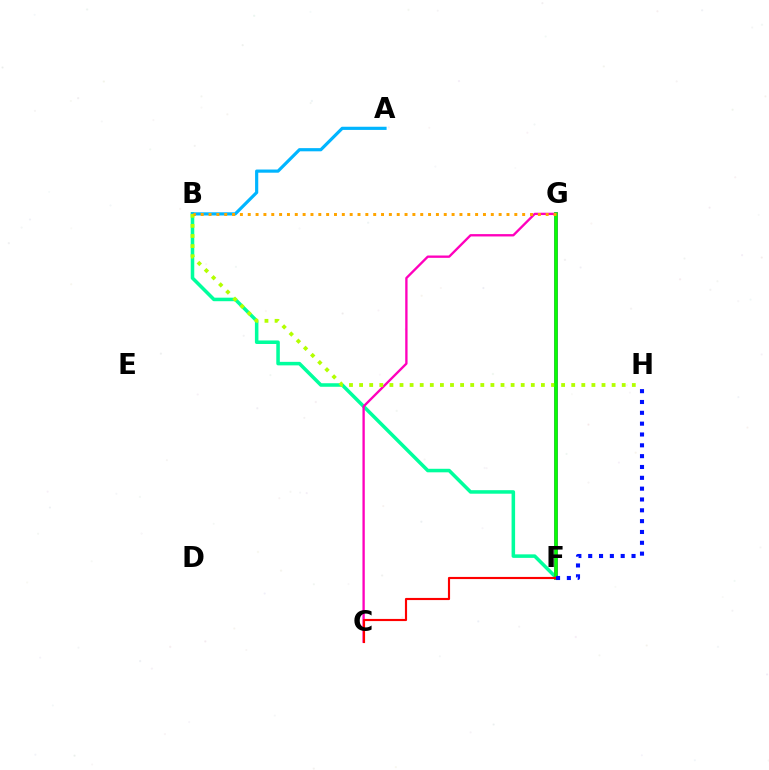{('B', 'F'): [{'color': '#00ff9d', 'line_style': 'solid', 'thickness': 2.54}], ('F', 'G'): [{'color': '#9b00ff', 'line_style': 'solid', 'thickness': 2.75}, {'color': '#08ff00', 'line_style': 'solid', 'thickness': 2.56}], ('C', 'G'): [{'color': '#ff00bd', 'line_style': 'solid', 'thickness': 1.69}], ('A', 'B'): [{'color': '#00b5ff', 'line_style': 'solid', 'thickness': 2.29}], ('B', 'H'): [{'color': '#b3ff00', 'line_style': 'dotted', 'thickness': 2.74}], ('C', 'F'): [{'color': '#ff0000', 'line_style': 'solid', 'thickness': 1.55}], ('B', 'G'): [{'color': '#ffa500', 'line_style': 'dotted', 'thickness': 2.13}], ('F', 'H'): [{'color': '#0010ff', 'line_style': 'dotted', 'thickness': 2.94}]}